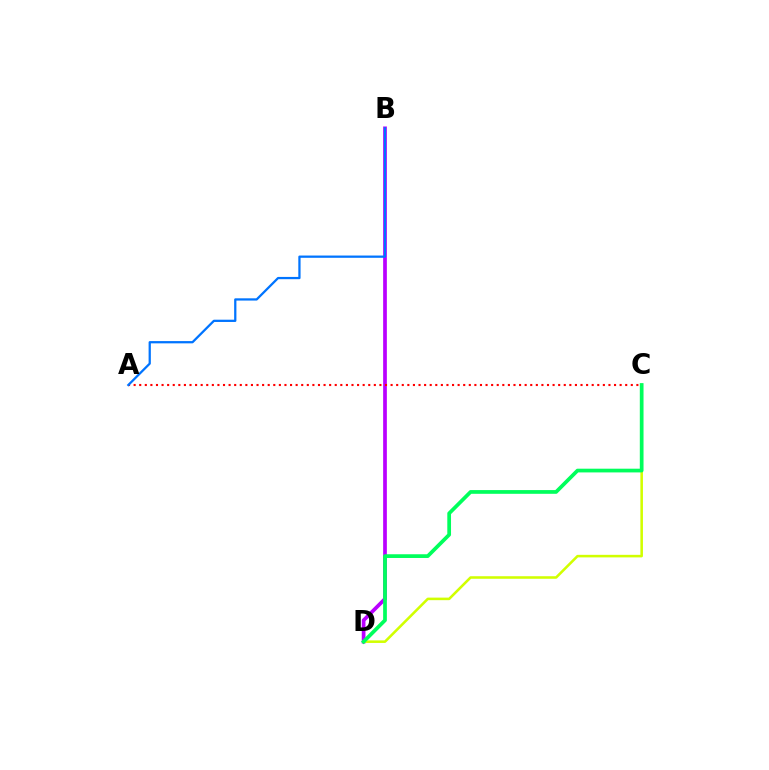{('B', 'D'): [{'color': '#b900ff', 'line_style': 'solid', 'thickness': 2.67}], ('A', 'C'): [{'color': '#ff0000', 'line_style': 'dotted', 'thickness': 1.52}], ('C', 'D'): [{'color': '#d1ff00', 'line_style': 'solid', 'thickness': 1.84}, {'color': '#00ff5c', 'line_style': 'solid', 'thickness': 2.68}], ('A', 'B'): [{'color': '#0074ff', 'line_style': 'solid', 'thickness': 1.63}]}